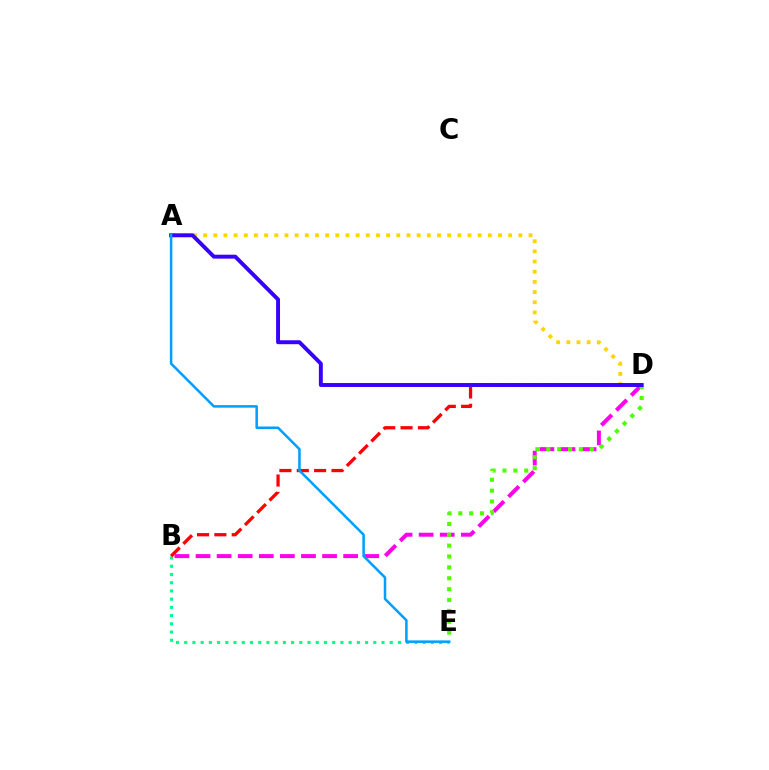{('B', 'D'): [{'color': '#ff00ed', 'line_style': 'dashed', 'thickness': 2.86}, {'color': '#ff0000', 'line_style': 'dashed', 'thickness': 2.36}], ('B', 'E'): [{'color': '#00ff86', 'line_style': 'dotted', 'thickness': 2.23}], ('A', 'D'): [{'color': '#ffd500', 'line_style': 'dotted', 'thickness': 2.76}, {'color': '#3700ff', 'line_style': 'solid', 'thickness': 2.83}], ('D', 'E'): [{'color': '#4fff00', 'line_style': 'dotted', 'thickness': 2.95}], ('A', 'E'): [{'color': '#009eff', 'line_style': 'solid', 'thickness': 1.82}]}